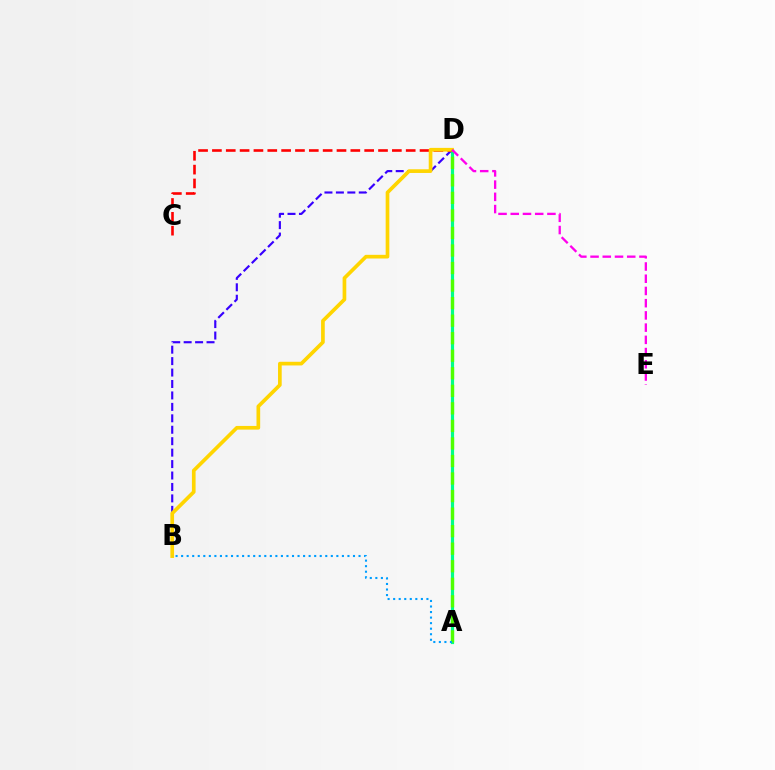{('A', 'D'): [{'color': '#00ff86', 'line_style': 'solid', 'thickness': 2.28}, {'color': '#4fff00', 'line_style': 'dashed', 'thickness': 2.38}], ('B', 'D'): [{'color': '#3700ff', 'line_style': 'dashed', 'thickness': 1.55}, {'color': '#ffd500', 'line_style': 'solid', 'thickness': 2.65}], ('C', 'D'): [{'color': '#ff0000', 'line_style': 'dashed', 'thickness': 1.88}], ('D', 'E'): [{'color': '#ff00ed', 'line_style': 'dashed', 'thickness': 1.66}], ('A', 'B'): [{'color': '#009eff', 'line_style': 'dotted', 'thickness': 1.51}]}